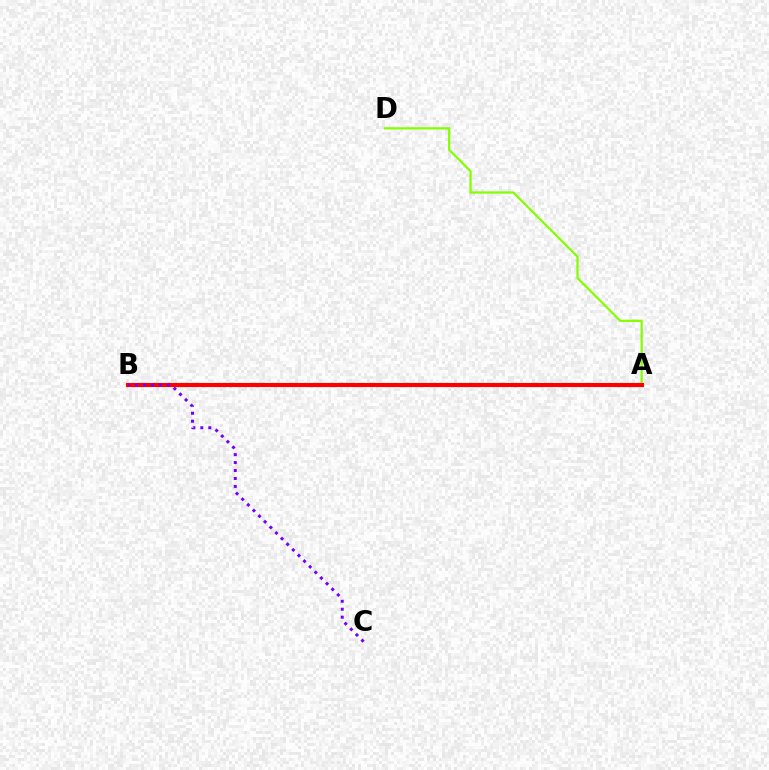{('A', 'B'): [{'color': '#00fff6', 'line_style': 'dotted', 'thickness': 2.86}, {'color': '#ff0000', 'line_style': 'solid', 'thickness': 2.96}], ('A', 'D'): [{'color': '#84ff00', 'line_style': 'solid', 'thickness': 1.61}], ('B', 'C'): [{'color': '#7200ff', 'line_style': 'dotted', 'thickness': 2.16}]}